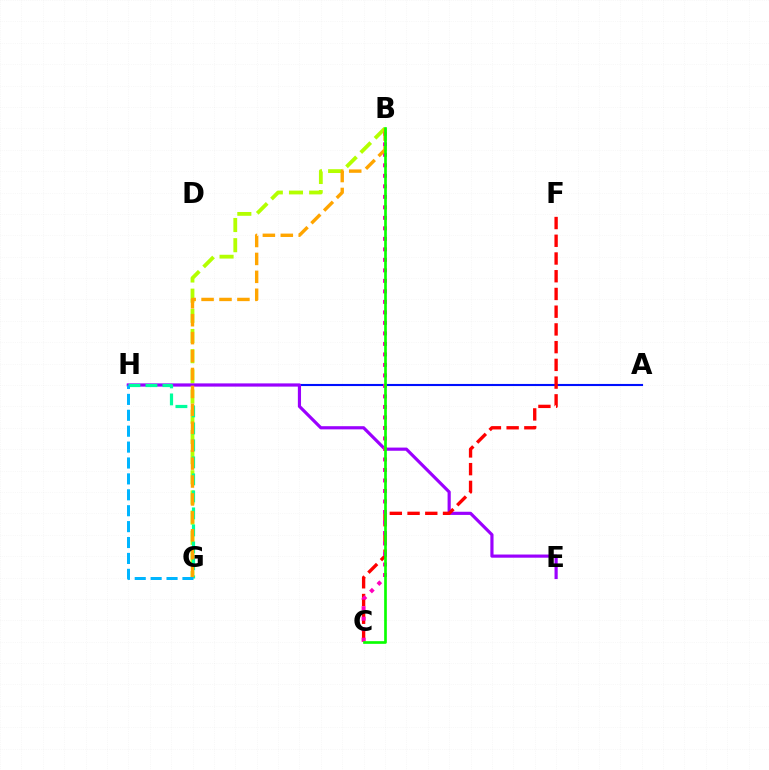{('B', 'G'): [{'color': '#b3ff00', 'line_style': 'dashed', 'thickness': 2.74}, {'color': '#ffa500', 'line_style': 'dashed', 'thickness': 2.43}], ('A', 'H'): [{'color': '#0010ff', 'line_style': 'solid', 'thickness': 1.52}], ('E', 'H'): [{'color': '#9b00ff', 'line_style': 'solid', 'thickness': 2.28}], ('C', 'F'): [{'color': '#ff0000', 'line_style': 'dashed', 'thickness': 2.41}], ('B', 'C'): [{'color': '#ff00bd', 'line_style': 'dotted', 'thickness': 2.85}, {'color': '#08ff00', 'line_style': 'solid', 'thickness': 1.92}], ('G', 'H'): [{'color': '#00ff9d', 'line_style': 'dashed', 'thickness': 2.31}, {'color': '#00b5ff', 'line_style': 'dashed', 'thickness': 2.16}]}